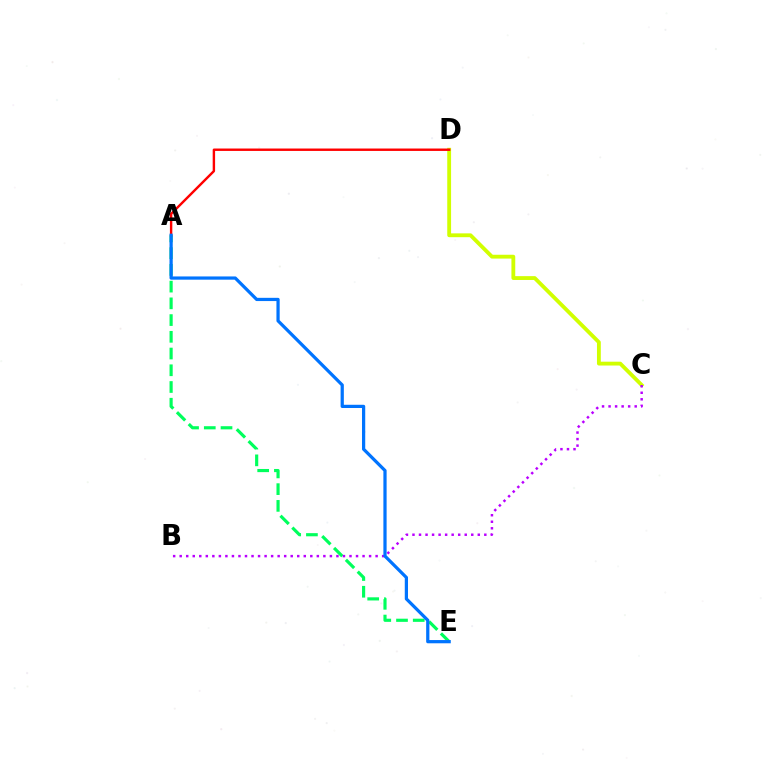{('C', 'D'): [{'color': '#d1ff00', 'line_style': 'solid', 'thickness': 2.76}], ('A', 'E'): [{'color': '#00ff5c', 'line_style': 'dashed', 'thickness': 2.27}, {'color': '#0074ff', 'line_style': 'solid', 'thickness': 2.32}], ('A', 'D'): [{'color': '#ff0000', 'line_style': 'solid', 'thickness': 1.74}], ('B', 'C'): [{'color': '#b900ff', 'line_style': 'dotted', 'thickness': 1.77}]}